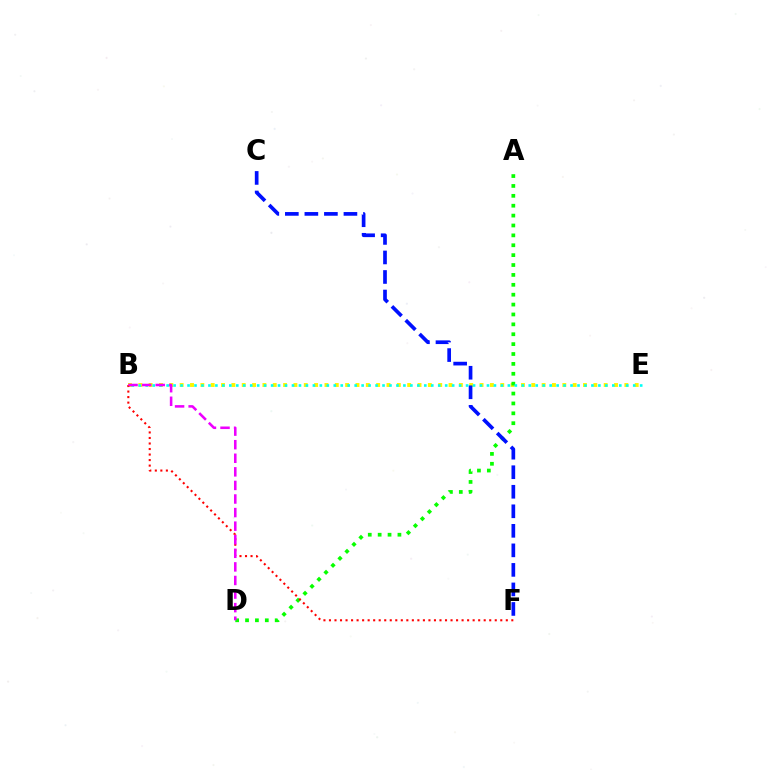{('B', 'E'): [{'color': '#fcf500', 'line_style': 'dotted', 'thickness': 2.81}, {'color': '#00fff6', 'line_style': 'dotted', 'thickness': 1.89}], ('A', 'D'): [{'color': '#08ff00', 'line_style': 'dotted', 'thickness': 2.69}], ('C', 'F'): [{'color': '#0010ff', 'line_style': 'dashed', 'thickness': 2.65}], ('B', 'F'): [{'color': '#ff0000', 'line_style': 'dotted', 'thickness': 1.5}], ('B', 'D'): [{'color': '#ee00ff', 'line_style': 'dashed', 'thickness': 1.84}]}